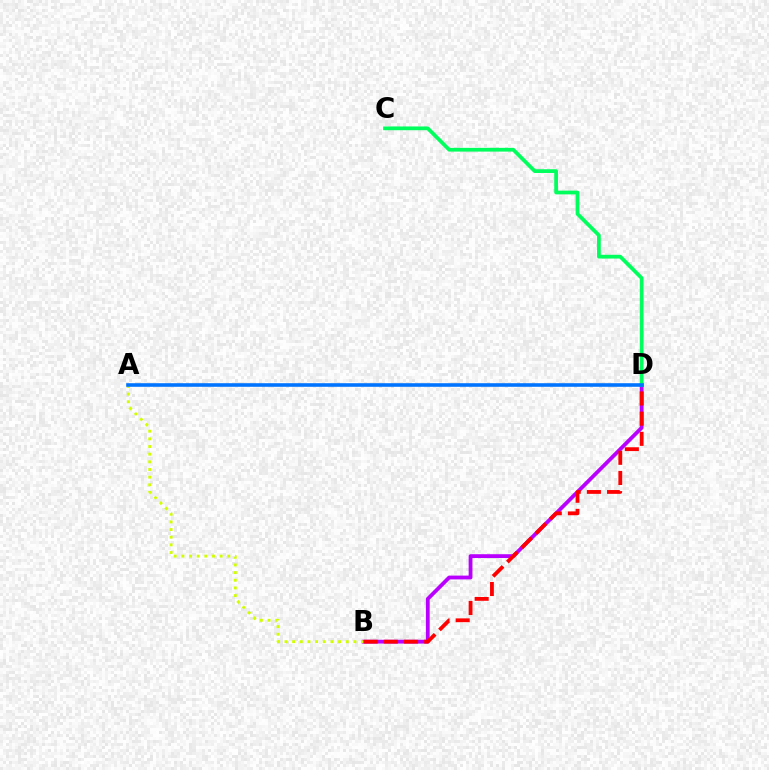{('B', 'D'): [{'color': '#b900ff', 'line_style': 'solid', 'thickness': 2.74}, {'color': '#ff0000', 'line_style': 'dashed', 'thickness': 2.74}], ('A', 'B'): [{'color': '#d1ff00', 'line_style': 'dotted', 'thickness': 2.08}], ('C', 'D'): [{'color': '#00ff5c', 'line_style': 'solid', 'thickness': 2.7}], ('A', 'D'): [{'color': '#0074ff', 'line_style': 'solid', 'thickness': 2.58}]}